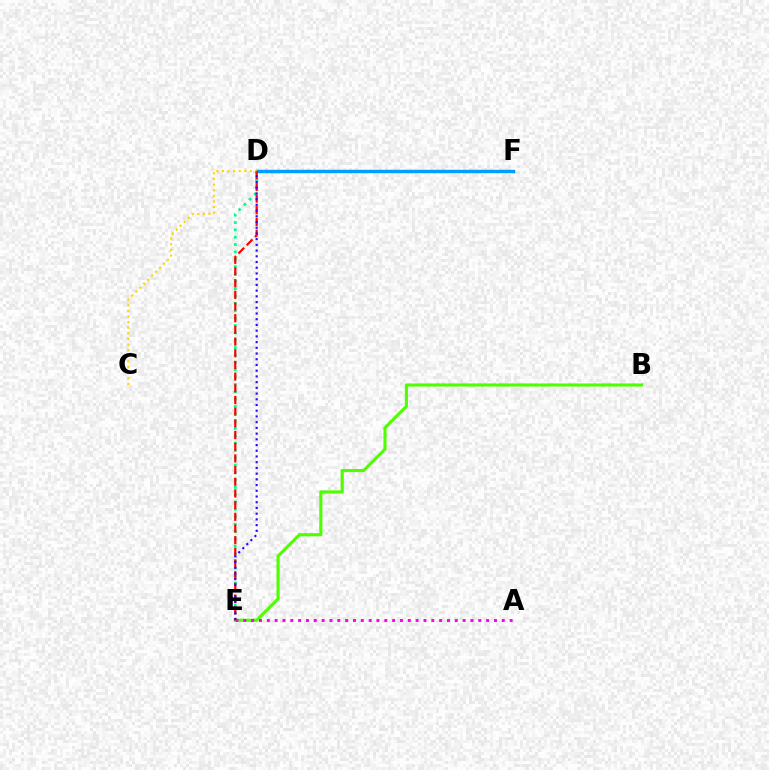{('D', 'F'): [{'color': '#009eff', 'line_style': 'solid', 'thickness': 2.48}], ('B', 'E'): [{'color': '#4fff00', 'line_style': 'solid', 'thickness': 2.25}], ('A', 'E'): [{'color': '#ff00ed', 'line_style': 'dotted', 'thickness': 2.13}], ('D', 'E'): [{'color': '#00ff86', 'line_style': 'dotted', 'thickness': 2.0}, {'color': '#ff0000', 'line_style': 'dashed', 'thickness': 1.59}, {'color': '#3700ff', 'line_style': 'dotted', 'thickness': 1.55}], ('C', 'D'): [{'color': '#ffd500', 'line_style': 'dotted', 'thickness': 1.53}]}